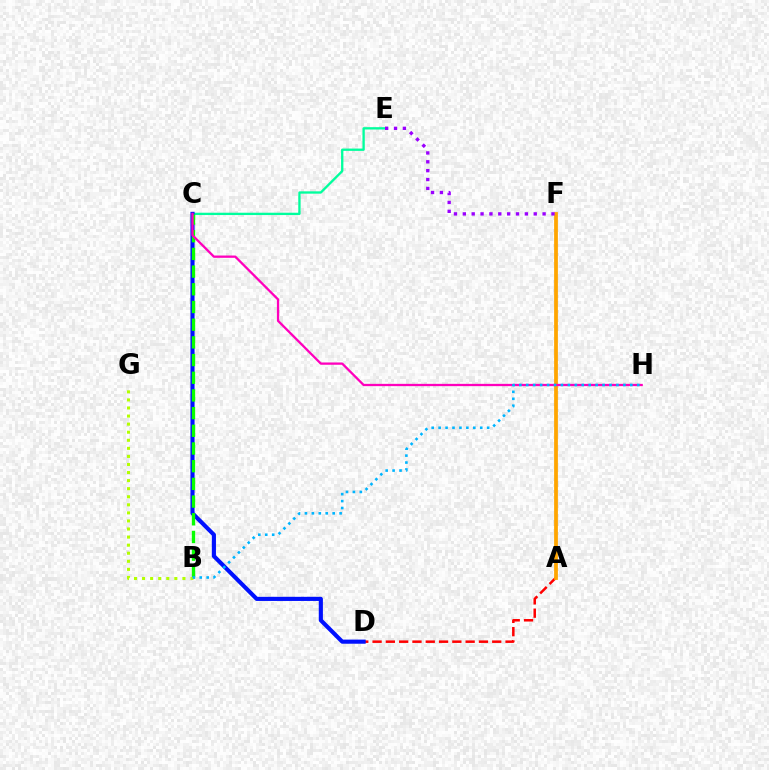{('A', 'D'): [{'color': '#ff0000', 'line_style': 'dashed', 'thickness': 1.81}], ('C', 'E'): [{'color': '#00ff9d', 'line_style': 'solid', 'thickness': 1.67}], ('C', 'D'): [{'color': '#0010ff', 'line_style': 'solid', 'thickness': 2.97}], ('B', 'C'): [{'color': '#08ff00', 'line_style': 'dashed', 'thickness': 2.4}], ('B', 'G'): [{'color': '#b3ff00', 'line_style': 'dotted', 'thickness': 2.19}], ('A', 'F'): [{'color': '#ffa500', 'line_style': 'solid', 'thickness': 2.71}], ('C', 'H'): [{'color': '#ff00bd', 'line_style': 'solid', 'thickness': 1.65}], ('B', 'H'): [{'color': '#00b5ff', 'line_style': 'dotted', 'thickness': 1.88}], ('E', 'F'): [{'color': '#9b00ff', 'line_style': 'dotted', 'thickness': 2.41}]}